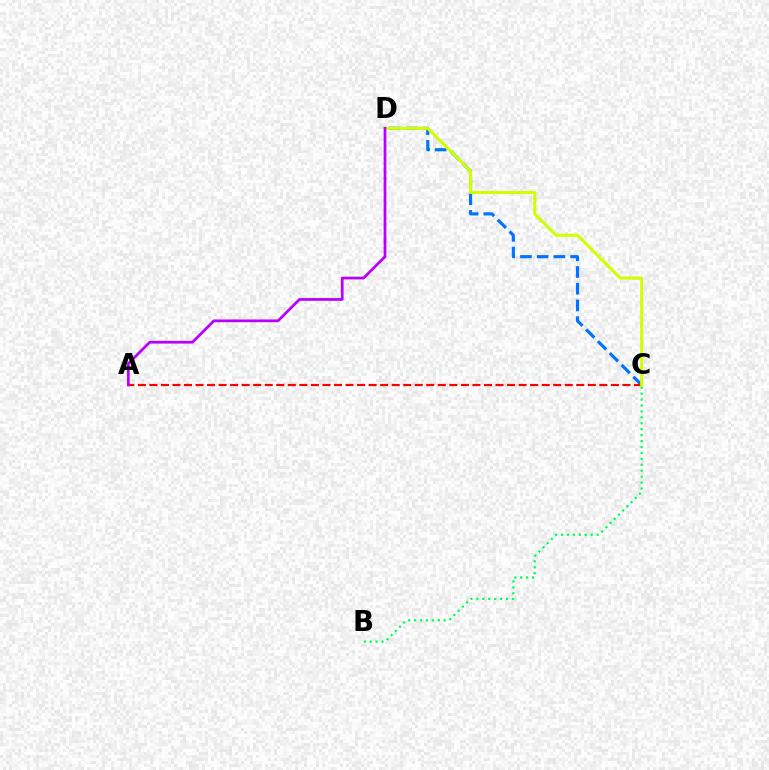{('B', 'C'): [{'color': '#00ff5c', 'line_style': 'dotted', 'thickness': 1.61}], ('C', 'D'): [{'color': '#0074ff', 'line_style': 'dashed', 'thickness': 2.27}, {'color': '#d1ff00', 'line_style': 'solid', 'thickness': 2.18}], ('A', 'C'): [{'color': '#ff0000', 'line_style': 'dashed', 'thickness': 1.57}], ('A', 'D'): [{'color': '#b900ff', 'line_style': 'solid', 'thickness': 1.97}]}